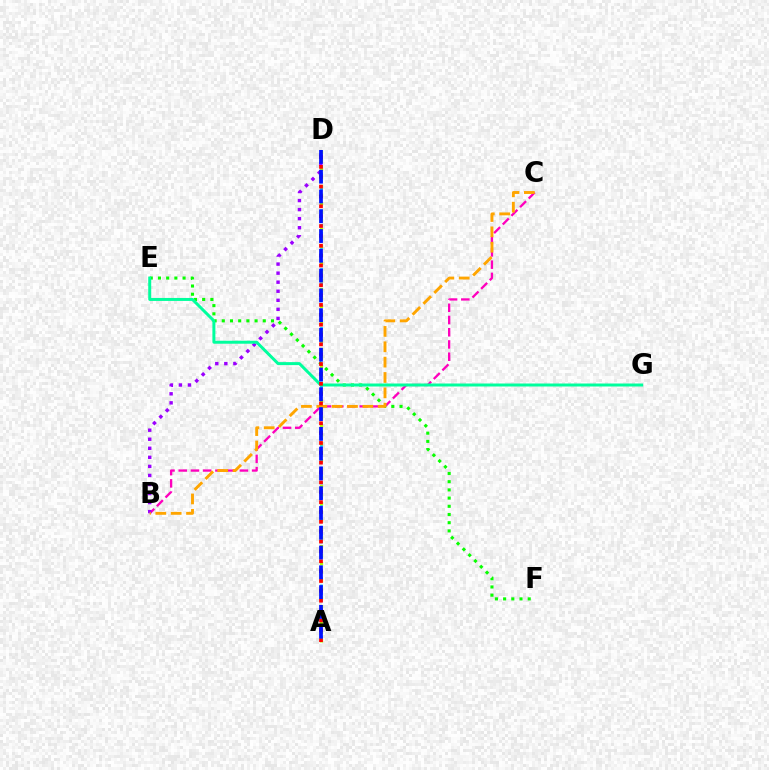{('B', 'C'): [{'color': '#ff00bd', 'line_style': 'dashed', 'thickness': 1.66}, {'color': '#ffa500', 'line_style': 'dashed', 'thickness': 2.09}], ('B', 'D'): [{'color': '#9b00ff', 'line_style': 'dotted', 'thickness': 2.46}], ('E', 'F'): [{'color': '#08ff00', 'line_style': 'dotted', 'thickness': 2.23}], ('A', 'D'): [{'color': '#00b5ff', 'line_style': 'dotted', 'thickness': 2.0}, {'color': '#b3ff00', 'line_style': 'dotted', 'thickness': 2.33}, {'color': '#ff0000', 'line_style': 'dotted', 'thickness': 2.68}, {'color': '#0010ff', 'line_style': 'dashed', 'thickness': 2.69}], ('E', 'G'): [{'color': '#00ff9d', 'line_style': 'solid', 'thickness': 2.15}]}